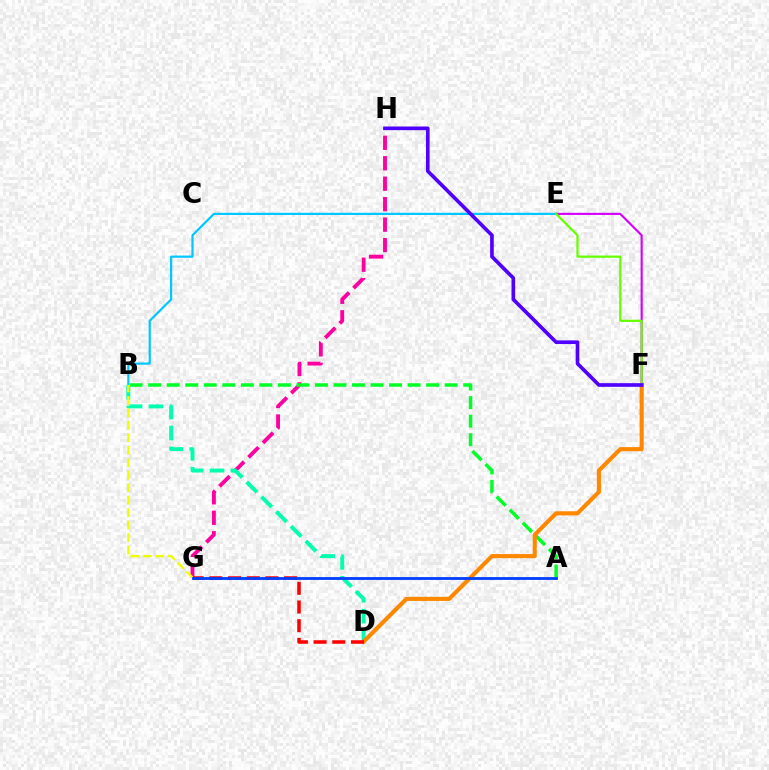{('G', 'H'): [{'color': '#ff00a0', 'line_style': 'dashed', 'thickness': 2.78}], ('A', 'B'): [{'color': '#00ff27', 'line_style': 'dashed', 'thickness': 2.52}], ('B', 'E'): [{'color': '#00c7ff', 'line_style': 'solid', 'thickness': 1.58}], ('B', 'D'): [{'color': '#00ffaf', 'line_style': 'dashed', 'thickness': 2.84}], ('B', 'G'): [{'color': '#eeff00', 'line_style': 'dashed', 'thickness': 1.69}], ('E', 'F'): [{'color': '#d600ff', 'line_style': 'solid', 'thickness': 1.54}, {'color': '#66ff00', 'line_style': 'solid', 'thickness': 1.6}], ('D', 'F'): [{'color': '#ff8800', 'line_style': 'solid', 'thickness': 2.97}], ('D', 'G'): [{'color': '#ff0000', 'line_style': 'dashed', 'thickness': 2.54}], ('A', 'G'): [{'color': '#003fff', 'line_style': 'solid', 'thickness': 2.02}], ('F', 'H'): [{'color': '#4f00ff', 'line_style': 'solid', 'thickness': 2.63}]}